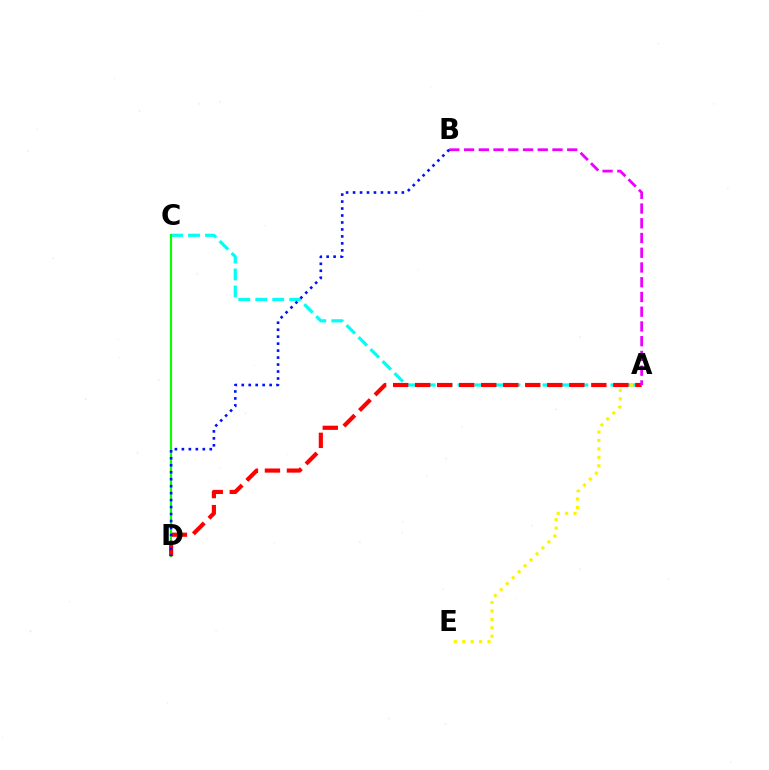{('A', 'C'): [{'color': '#00fff6', 'line_style': 'dashed', 'thickness': 2.31}], ('A', 'E'): [{'color': '#fcf500', 'line_style': 'dotted', 'thickness': 2.29}], ('C', 'D'): [{'color': '#08ff00', 'line_style': 'solid', 'thickness': 1.54}], ('A', 'D'): [{'color': '#ff0000', 'line_style': 'dashed', 'thickness': 2.99}], ('A', 'B'): [{'color': '#ee00ff', 'line_style': 'dashed', 'thickness': 2.0}], ('B', 'D'): [{'color': '#0010ff', 'line_style': 'dotted', 'thickness': 1.89}]}